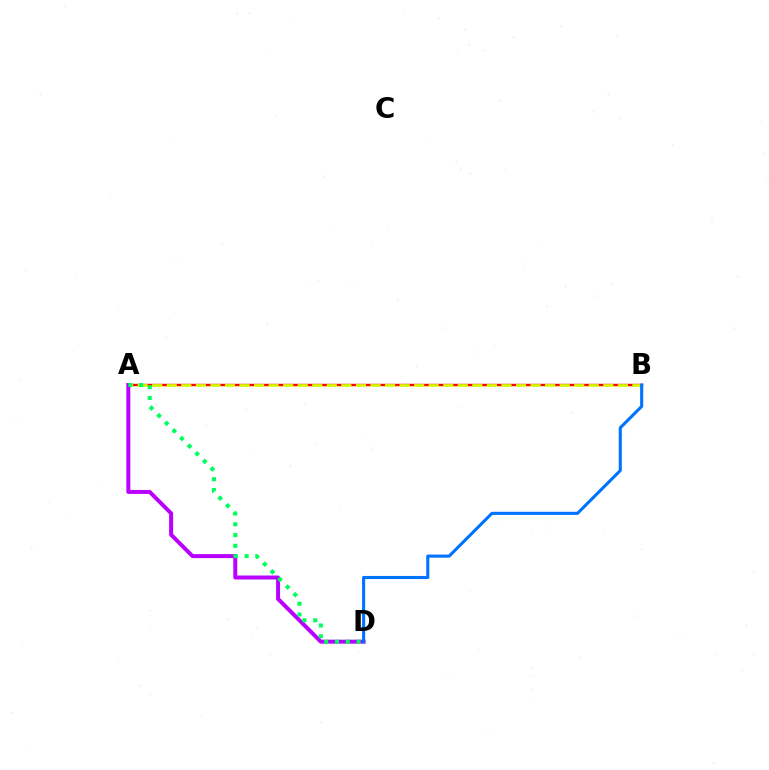{('A', 'B'): [{'color': '#ff0000', 'line_style': 'solid', 'thickness': 1.73}, {'color': '#d1ff00', 'line_style': 'dashed', 'thickness': 1.98}], ('A', 'D'): [{'color': '#b900ff', 'line_style': 'solid', 'thickness': 2.86}, {'color': '#00ff5c', 'line_style': 'dotted', 'thickness': 2.93}], ('B', 'D'): [{'color': '#0074ff', 'line_style': 'solid', 'thickness': 2.23}]}